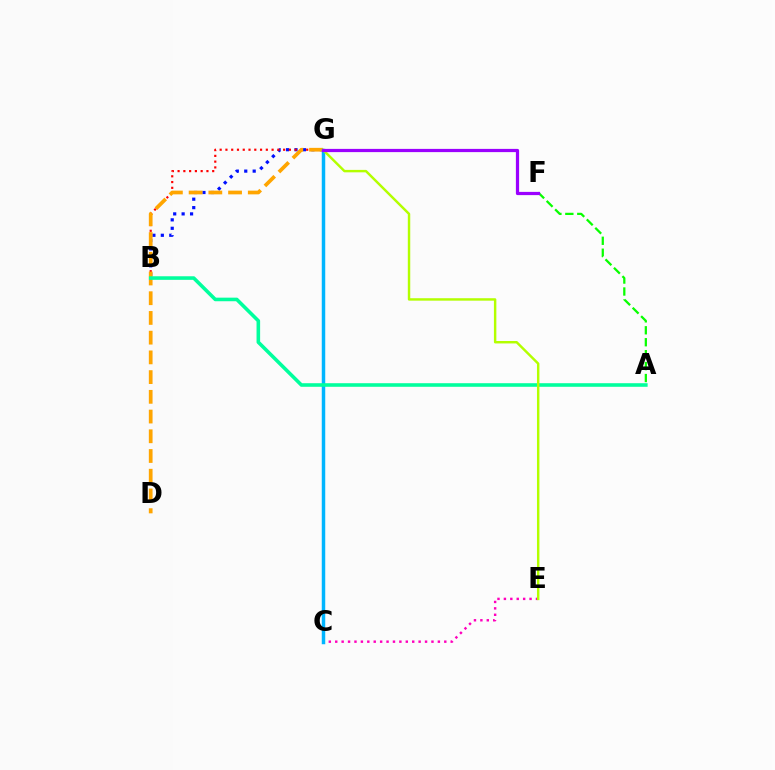{('A', 'F'): [{'color': '#08ff00', 'line_style': 'dashed', 'thickness': 1.62}], ('B', 'G'): [{'color': '#0010ff', 'line_style': 'dotted', 'thickness': 2.29}, {'color': '#ff0000', 'line_style': 'dotted', 'thickness': 1.57}], ('C', 'E'): [{'color': '#ff00bd', 'line_style': 'dotted', 'thickness': 1.74}], ('D', 'G'): [{'color': '#ffa500', 'line_style': 'dashed', 'thickness': 2.68}], ('C', 'G'): [{'color': '#00b5ff', 'line_style': 'solid', 'thickness': 2.5}], ('A', 'B'): [{'color': '#00ff9d', 'line_style': 'solid', 'thickness': 2.58}], ('E', 'G'): [{'color': '#b3ff00', 'line_style': 'solid', 'thickness': 1.76}], ('F', 'G'): [{'color': '#9b00ff', 'line_style': 'solid', 'thickness': 2.32}]}